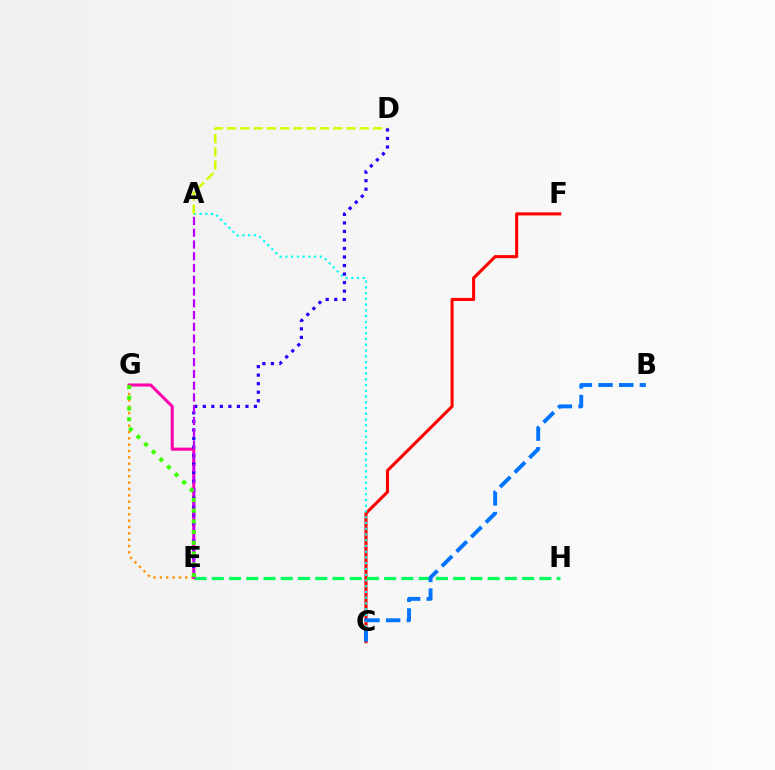{('C', 'F'): [{'color': '#ff0000', 'line_style': 'solid', 'thickness': 2.22}], ('E', 'G'): [{'color': '#ff9400', 'line_style': 'dotted', 'thickness': 1.72}, {'color': '#ff00ac', 'line_style': 'solid', 'thickness': 2.19}, {'color': '#3dff00', 'line_style': 'dotted', 'thickness': 2.92}], ('A', 'C'): [{'color': '#00fff6', 'line_style': 'dotted', 'thickness': 1.56}], ('A', 'D'): [{'color': '#d1ff00', 'line_style': 'dashed', 'thickness': 1.8}], ('E', 'H'): [{'color': '#00ff5c', 'line_style': 'dashed', 'thickness': 2.34}], ('B', 'C'): [{'color': '#0074ff', 'line_style': 'dashed', 'thickness': 2.81}], ('D', 'E'): [{'color': '#2500ff', 'line_style': 'dotted', 'thickness': 2.32}], ('A', 'E'): [{'color': '#b900ff', 'line_style': 'dashed', 'thickness': 1.6}]}